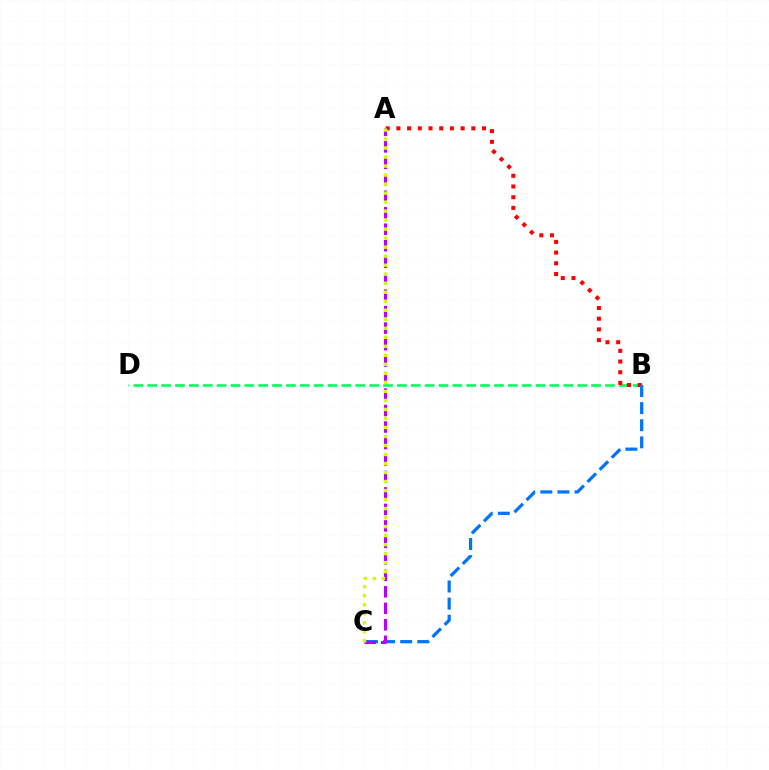{('B', 'D'): [{'color': '#00ff5c', 'line_style': 'dashed', 'thickness': 1.88}], ('A', 'B'): [{'color': '#ff0000', 'line_style': 'dotted', 'thickness': 2.91}], ('B', 'C'): [{'color': '#0074ff', 'line_style': 'dashed', 'thickness': 2.33}], ('A', 'C'): [{'color': '#b900ff', 'line_style': 'dashed', 'thickness': 2.24}, {'color': '#d1ff00', 'line_style': 'dotted', 'thickness': 2.45}]}